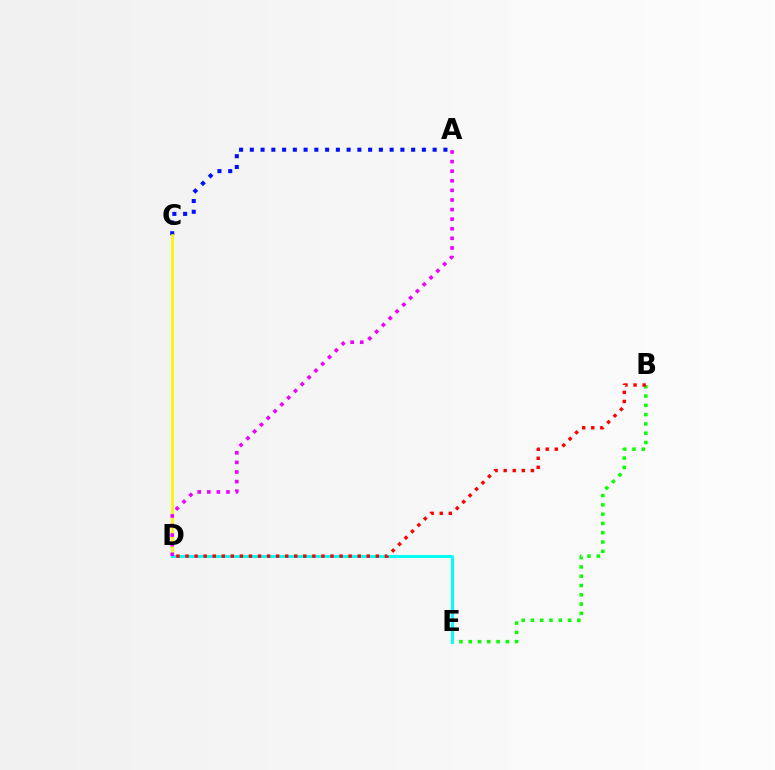{('B', 'E'): [{'color': '#08ff00', 'line_style': 'dotted', 'thickness': 2.52}], ('A', 'C'): [{'color': '#0010ff', 'line_style': 'dotted', 'thickness': 2.92}], ('C', 'D'): [{'color': '#fcf500', 'line_style': 'solid', 'thickness': 1.92}], ('D', 'E'): [{'color': '#00fff6', 'line_style': 'solid', 'thickness': 2.13}], ('A', 'D'): [{'color': '#ee00ff', 'line_style': 'dotted', 'thickness': 2.61}], ('B', 'D'): [{'color': '#ff0000', 'line_style': 'dotted', 'thickness': 2.46}]}